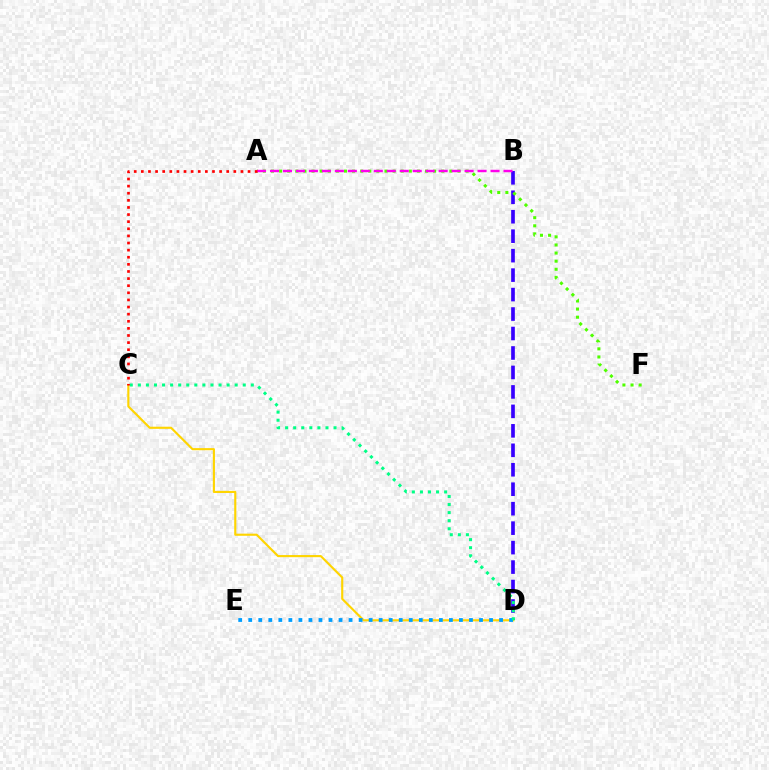{('B', 'D'): [{'color': '#3700ff', 'line_style': 'dashed', 'thickness': 2.64}], ('C', 'D'): [{'color': '#ffd500', 'line_style': 'solid', 'thickness': 1.53}, {'color': '#00ff86', 'line_style': 'dotted', 'thickness': 2.19}], ('D', 'E'): [{'color': '#009eff', 'line_style': 'dotted', 'thickness': 2.73}], ('A', 'F'): [{'color': '#4fff00', 'line_style': 'dotted', 'thickness': 2.2}], ('A', 'B'): [{'color': '#ff00ed', 'line_style': 'dashed', 'thickness': 1.76}], ('A', 'C'): [{'color': '#ff0000', 'line_style': 'dotted', 'thickness': 1.93}]}